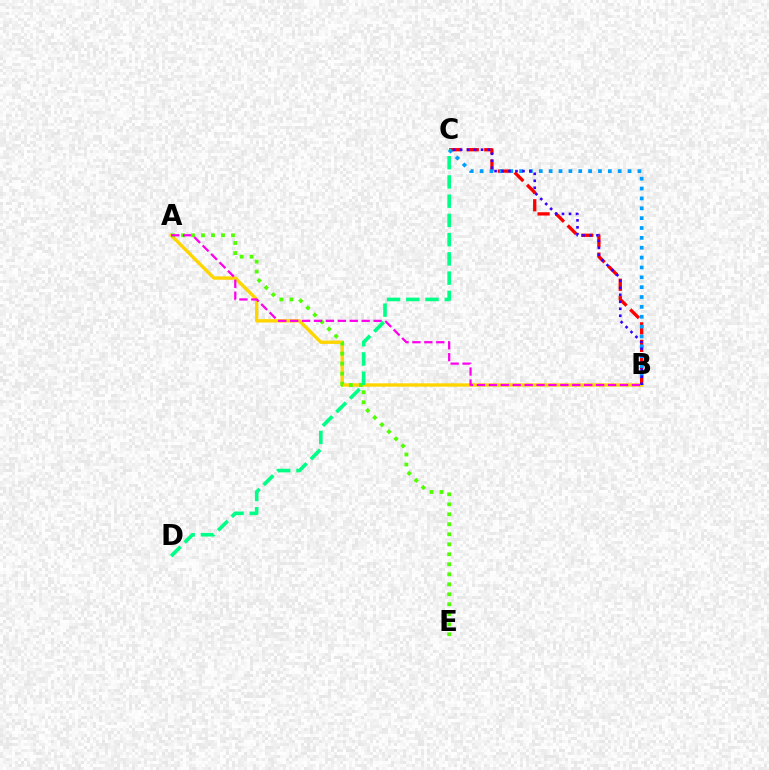{('A', 'B'): [{'color': '#ffd500', 'line_style': 'solid', 'thickness': 2.43}, {'color': '#ff00ed', 'line_style': 'dashed', 'thickness': 1.62}], ('B', 'C'): [{'color': '#ff0000', 'line_style': 'dashed', 'thickness': 2.38}, {'color': '#009eff', 'line_style': 'dotted', 'thickness': 2.68}, {'color': '#3700ff', 'line_style': 'dotted', 'thickness': 1.9}], ('A', 'E'): [{'color': '#4fff00', 'line_style': 'dotted', 'thickness': 2.72}], ('C', 'D'): [{'color': '#00ff86', 'line_style': 'dashed', 'thickness': 2.61}]}